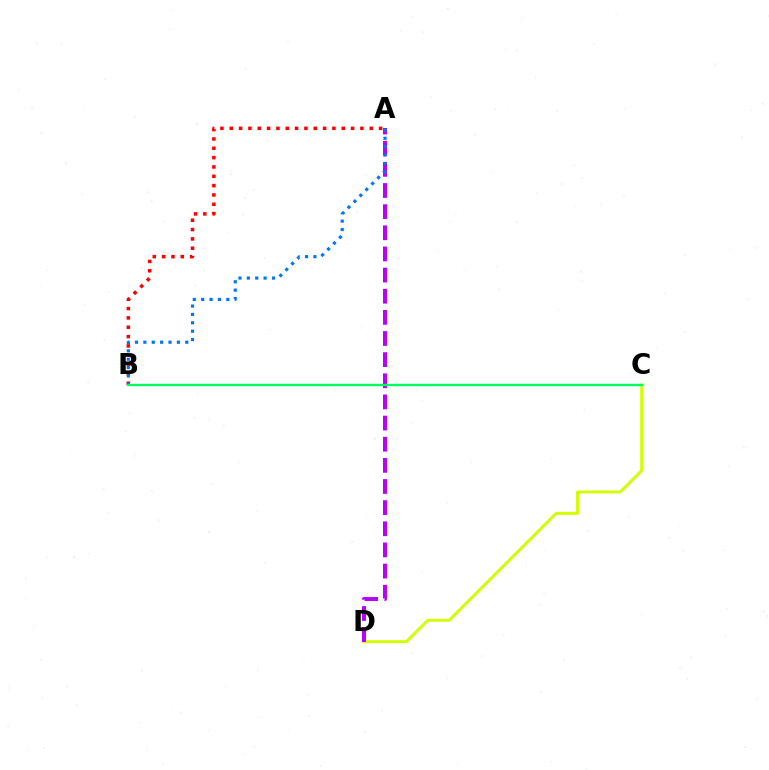{('C', 'D'): [{'color': '#d1ff00', 'line_style': 'solid', 'thickness': 2.11}], ('A', 'D'): [{'color': '#b900ff', 'line_style': 'dashed', 'thickness': 2.87}], ('A', 'B'): [{'color': '#ff0000', 'line_style': 'dotted', 'thickness': 2.54}, {'color': '#0074ff', 'line_style': 'dotted', 'thickness': 2.28}], ('B', 'C'): [{'color': '#00ff5c', 'line_style': 'solid', 'thickness': 1.67}]}